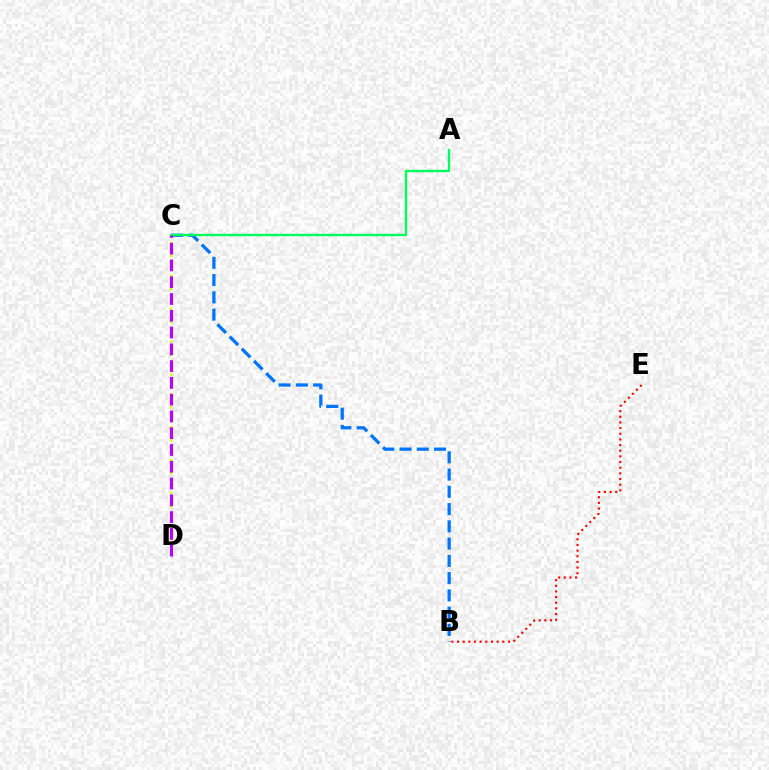{('C', 'D'): [{'color': '#d1ff00', 'line_style': 'dotted', 'thickness': 1.79}, {'color': '#b900ff', 'line_style': 'dashed', 'thickness': 2.28}], ('B', 'C'): [{'color': '#0074ff', 'line_style': 'dashed', 'thickness': 2.34}], ('B', 'E'): [{'color': '#ff0000', 'line_style': 'dotted', 'thickness': 1.54}], ('A', 'C'): [{'color': '#00ff5c', 'line_style': 'solid', 'thickness': 1.68}]}